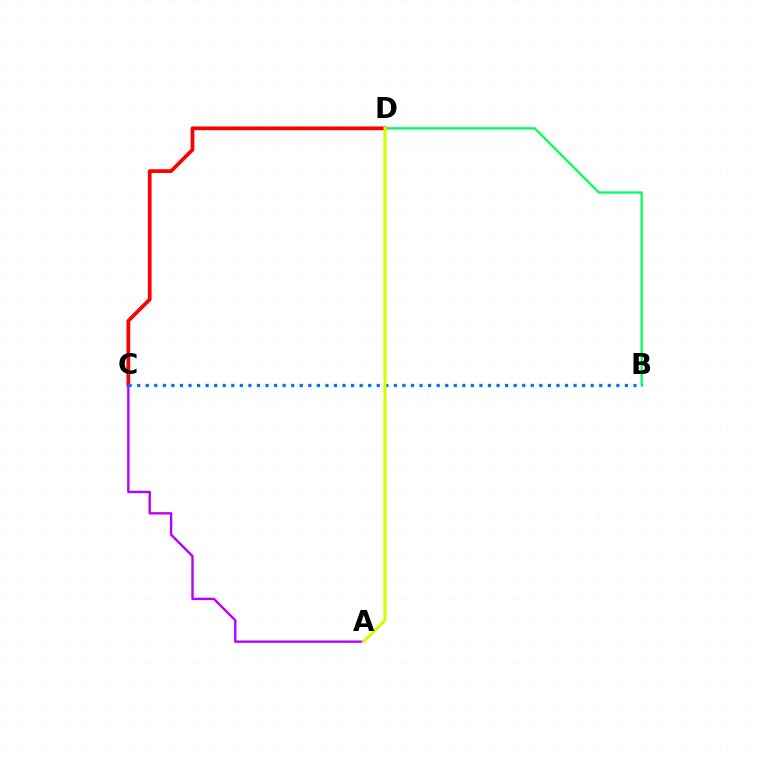{('C', 'D'): [{'color': '#ff0000', 'line_style': 'solid', 'thickness': 2.69}], ('B', 'D'): [{'color': '#00ff5c', 'line_style': 'solid', 'thickness': 1.66}], ('A', 'C'): [{'color': '#b900ff', 'line_style': 'solid', 'thickness': 1.72}], ('B', 'C'): [{'color': '#0074ff', 'line_style': 'dotted', 'thickness': 2.32}], ('A', 'D'): [{'color': '#d1ff00', 'line_style': 'solid', 'thickness': 2.23}]}